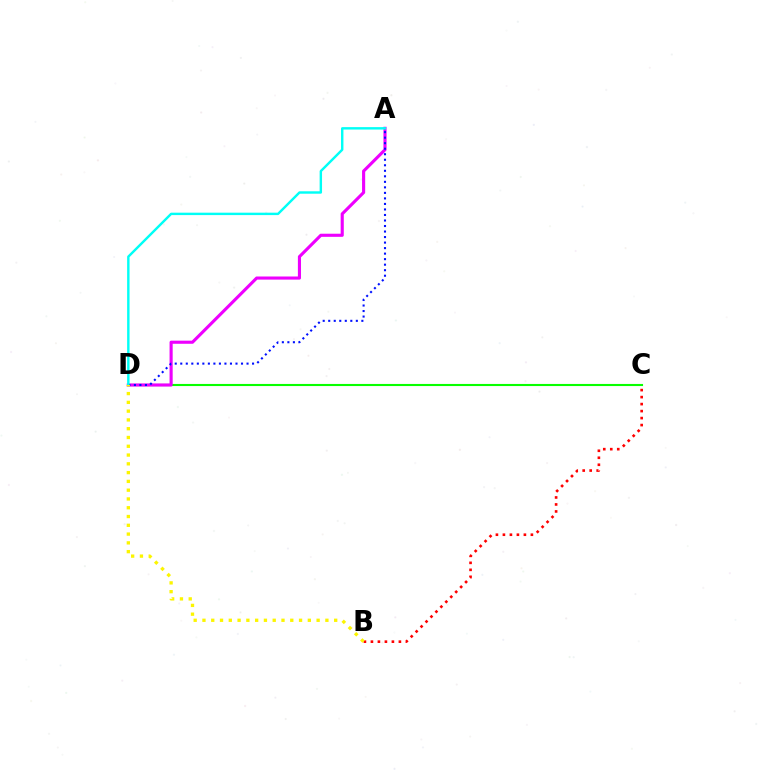{('B', 'C'): [{'color': '#ff0000', 'line_style': 'dotted', 'thickness': 1.9}], ('C', 'D'): [{'color': '#08ff00', 'line_style': 'solid', 'thickness': 1.52}], ('A', 'D'): [{'color': '#ee00ff', 'line_style': 'solid', 'thickness': 2.25}, {'color': '#0010ff', 'line_style': 'dotted', 'thickness': 1.5}, {'color': '#00fff6', 'line_style': 'solid', 'thickness': 1.74}], ('B', 'D'): [{'color': '#fcf500', 'line_style': 'dotted', 'thickness': 2.39}]}